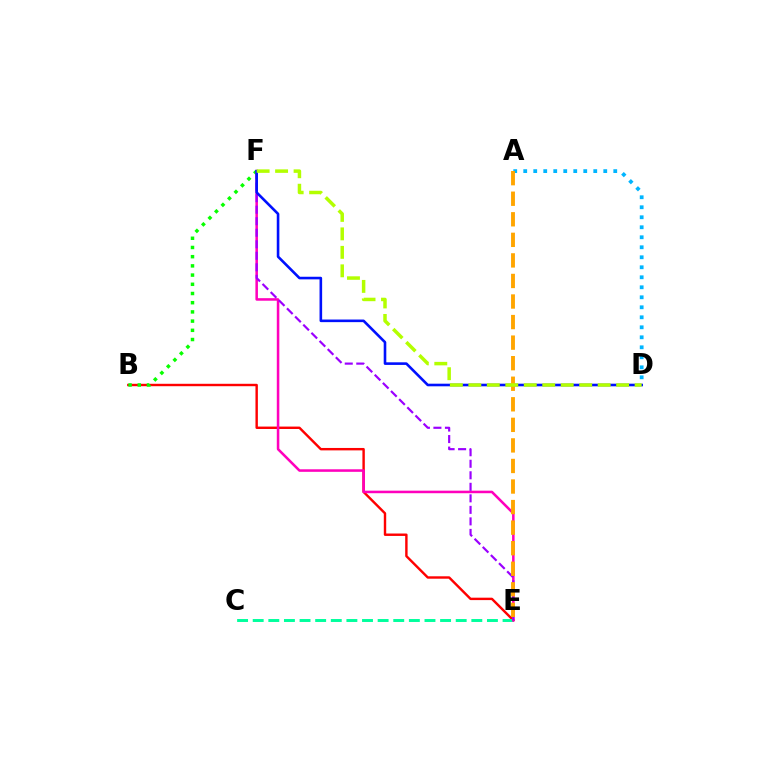{('A', 'D'): [{'color': '#00b5ff', 'line_style': 'dotted', 'thickness': 2.72}], ('B', 'E'): [{'color': '#ff0000', 'line_style': 'solid', 'thickness': 1.74}], ('C', 'E'): [{'color': '#00ff9d', 'line_style': 'dashed', 'thickness': 2.12}], ('E', 'F'): [{'color': '#ff00bd', 'line_style': 'solid', 'thickness': 1.83}, {'color': '#9b00ff', 'line_style': 'dashed', 'thickness': 1.57}], ('B', 'F'): [{'color': '#08ff00', 'line_style': 'dotted', 'thickness': 2.5}], ('D', 'F'): [{'color': '#0010ff', 'line_style': 'solid', 'thickness': 1.88}, {'color': '#b3ff00', 'line_style': 'dashed', 'thickness': 2.51}], ('A', 'E'): [{'color': '#ffa500', 'line_style': 'dashed', 'thickness': 2.79}]}